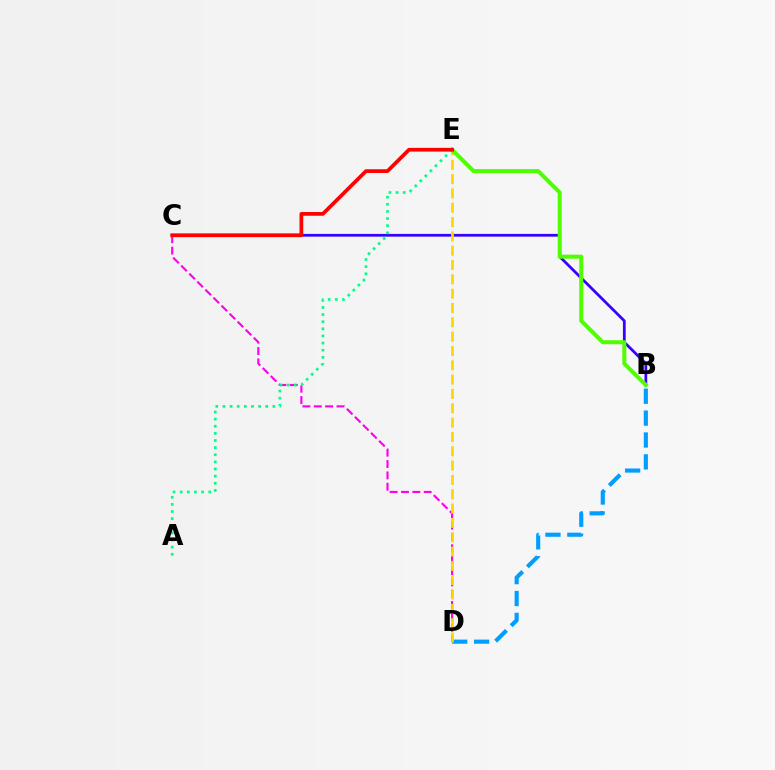{('B', 'D'): [{'color': '#009eff', 'line_style': 'dashed', 'thickness': 2.97}], ('B', 'C'): [{'color': '#3700ff', 'line_style': 'solid', 'thickness': 1.98}], ('C', 'D'): [{'color': '#ff00ed', 'line_style': 'dashed', 'thickness': 1.54}], ('D', 'E'): [{'color': '#ffd500', 'line_style': 'dashed', 'thickness': 1.95}], ('A', 'E'): [{'color': '#00ff86', 'line_style': 'dotted', 'thickness': 1.94}], ('B', 'E'): [{'color': '#4fff00', 'line_style': 'solid', 'thickness': 2.89}], ('C', 'E'): [{'color': '#ff0000', 'line_style': 'solid', 'thickness': 2.68}]}